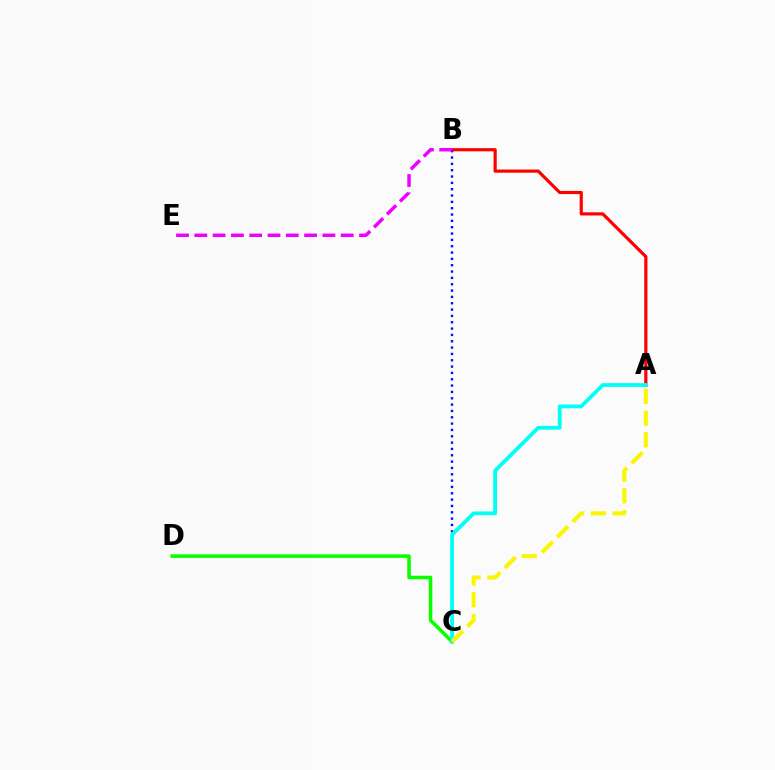{('C', 'D'): [{'color': '#08ff00', 'line_style': 'solid', 'thickness': 2.55}], ('A', 'B'): [{'color': '#ff0000', 'line_style': 'solid', 'thickness': 2.29}], ('B', 'C'): [{'color': '#0010ff', 'line_style': 'dotted', 'thickness': 1.72}], ('A', 'C'): [{'color': '#00fff6', 'line_style': 'solid', 'thickness': 2.72}, {'color': '#fcf500', 'line_style': 'dashed', 'thickness': 2.95}], ('B', 'E'): [{'color': '#ee00ff', 'line_style': 'dashed', 'thickness': 2.49}]}